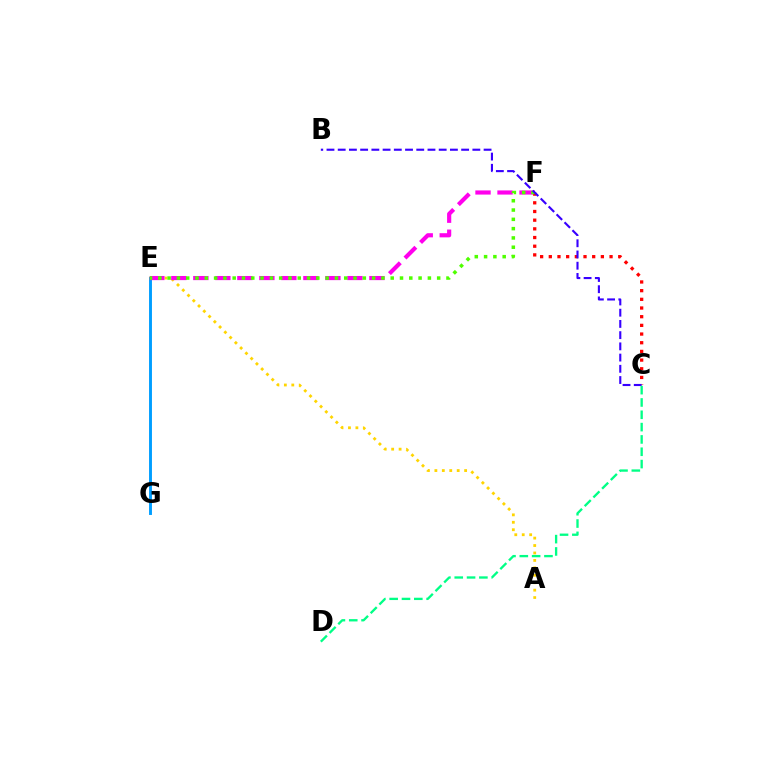{('A', 'E'): [{'color': '#ffd500', 'line_style': 'dotted', 'thickness': 2.02}], ('E', 'G'): [{'color': '#009eff', 'line_style': 'solid', 'thickness': 2.09}], ('E', 'F'): [{'color': '#ff00ed', 'line_style': 'dashed', 'thickness': 2.99}, {'color': '#4fff00', 'line_style': 'dotted', 'thickness': 2.53}], ('C', 'F'): [{'color': '#ff0000', 'line_style': 'dotted', 'thickness': 2.36}], ('B', 'C'): [{'color': '#3700ff', 'line_style': 'dashed', 'thickness': 1.52}], ('C', 'D'): [{'color': '#00ff86', 'line_style': 'dashed', 'thickness': 1.67}]}